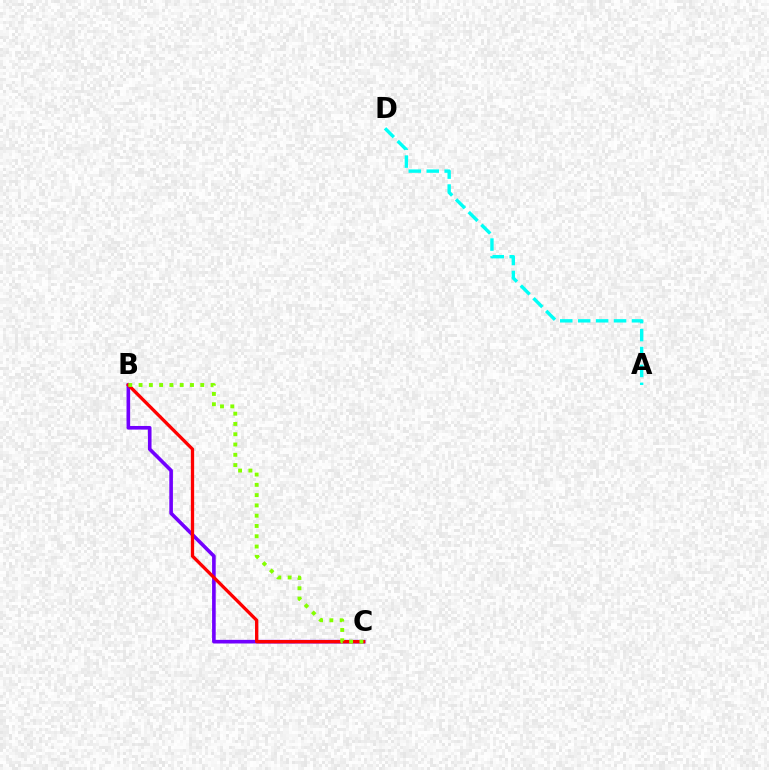{('A', 'D'): [{'color': '#00fff6', 'line_style': 'dashed', 'thickness': 2.44}], ('B', 'C'): [{'color': '#7200ff', 'line_style': 'solid', 'thickness': 2.61}, {'color': '#ff0000', 'line_style': 'solid', 'thickness': 2.37}, {'color': '#84ff00', 'line_style': 'dotted', 'thickness': 2.79}]}